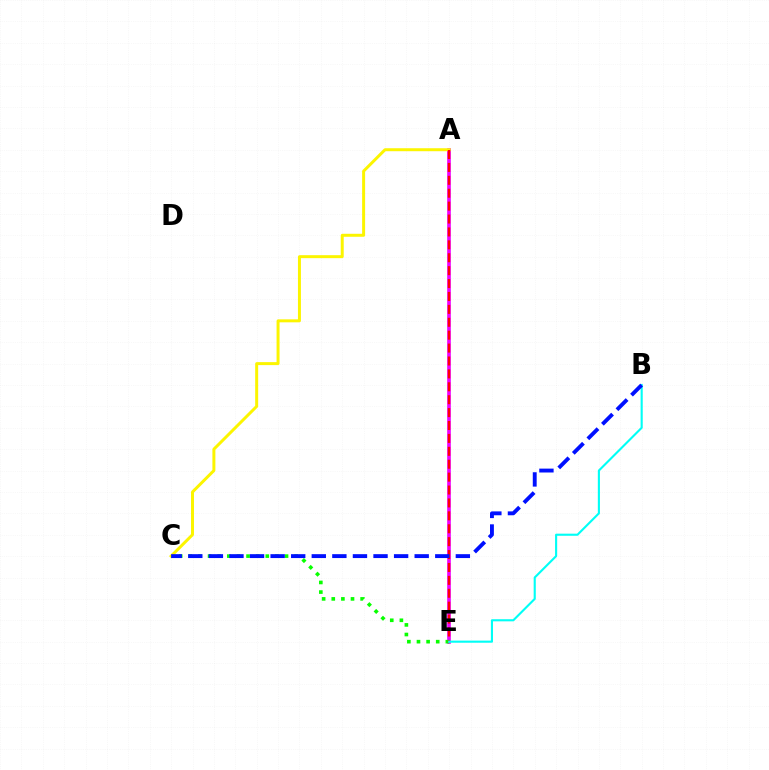{('A', 'E'): [{'color': '#ee00ff', 'line_style': 'solid', 'thickness': 2.62}, {'color': '#ff0000', 'line_style': 'dashed', 'thickness': 1.75}], ('C', 'E'): [{'color': '#08ff00', 'line_style': 'dotted', 'thickness': 2.61}], ('A', 'C'): [{'color': '#fcf500', 'line_style': 'solid', 'thickness': 2.15}], ('B', 'E'): [{'color': '#00fff6', 'line_style': 'solid', 'thickness': 1.52}], ('B', 'C'): [{'color': '#0010ff', 'line_style': 'dashed', 'thickness': 2.8}]}